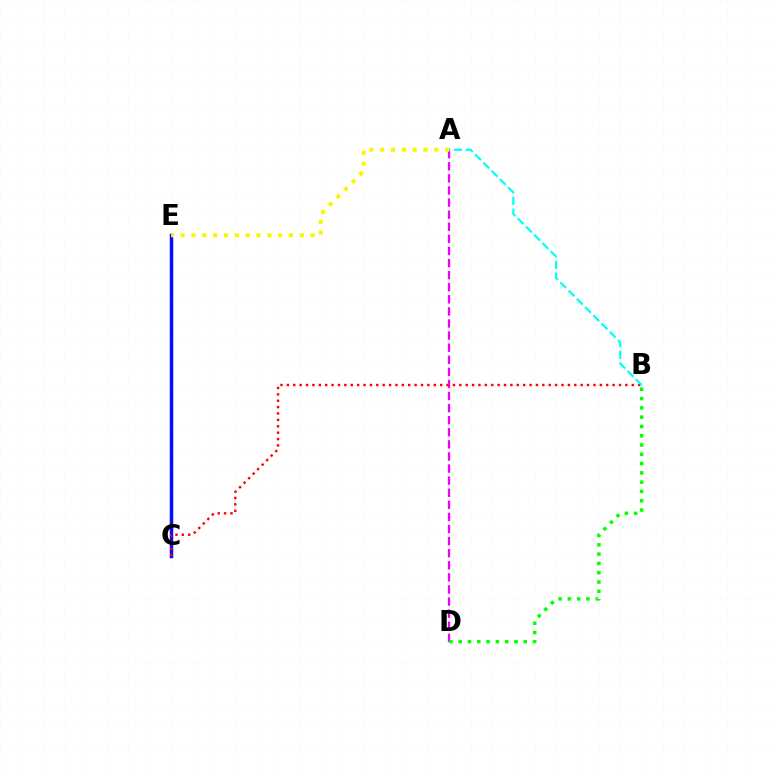{('A', 'D'): [{'color': '#ee00ff', 'line_style': 'dashed', 'thickness': 1.64}], ('C', 'E'): [{'color': '#0010ff', 'line_style': 'solid', 'thickness': 2.51}], ('B', 'C'): [{'color': '#ff0000', 'line_style': 'dotted', 'thickness': 1.74}], ('B', 'D'): [{'color': '#08ff00', 'line_style': 'dotted', 'thickness': 2.52}], ('A', 'E'): [{'color': '#fcf500', 'line_style': 'dotted', 'thickness': 2.94}], ('A', 'B'): [{'color': '#00fff6', 'line_style': 'dashed', 'thickness': 1.58}]}